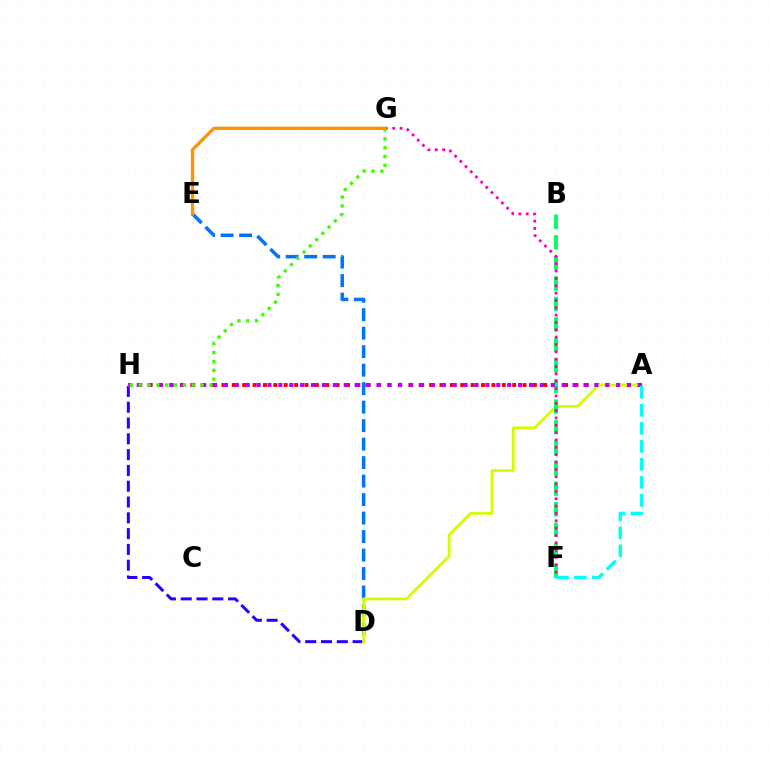{('A', 'H'): [{'color': '#ff0000', 'line_style': 'dotted', 'thickness': 2.82}, {'color': '#b900ff', 'line_style': 'dotted', 'thickness': 2.96}], ('D', 'E'): [{'color': '#0074ff', 'line_style': 'dashed', 'thickness': 2.51}], ('D', 'H'): [{'color': '#2500ff', 'line_style': 'dashed', 'thickness': 2.15}], ('A', 'D'): [{'color': '#d1ff00', 'line_style': 'solid', 'thickness': 1.99}], ('B', 'F'): [{'color': '#00ff5c', 'line_style': 'dashed', 'thickness': 2.79}], ('G', 'H'): [{'color': '#3dff00', 'line_style': 'dotted', 'thickness': 2.4}], ('A', 'F'): [{'color': '#00fff6', 'line_style': 'dashed', 'thickness': 2.45}], ('F', 'G'): [{'color': '#ff00ac', 'line_style': 'dotted', 'thickness': 2.0}], ('E', 'G'): [{'color': '#ff9400', 'line_style': 'solid', 'thickness': 2.4}]}